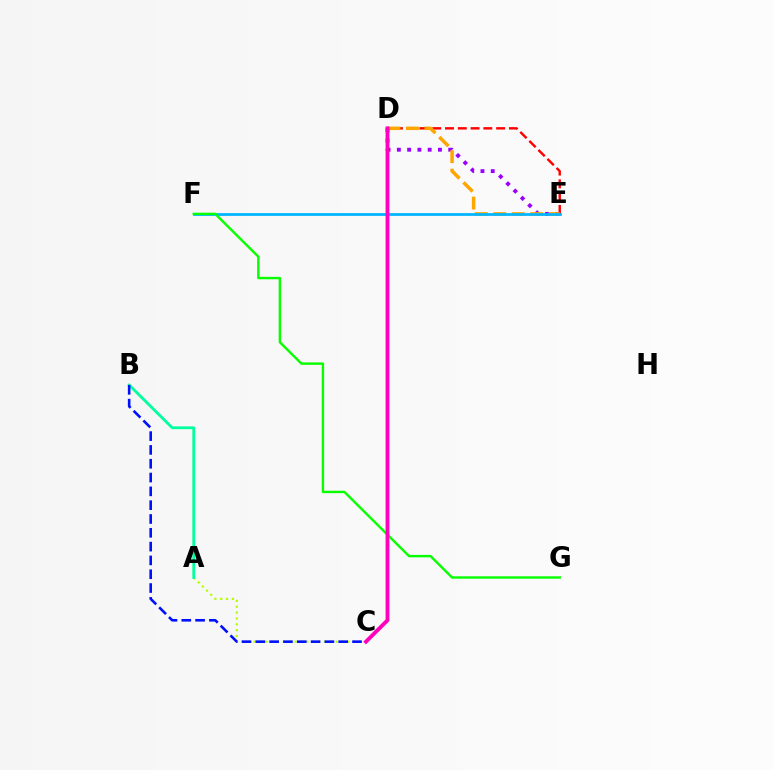{('D', 'E'): [{'color': '#ff0000', 'line_style': 'dashed', 'thickness': 1.74}, {'color': '#9b00ff', 'line_style': 'dotted', 'thickness': 2.79}, {'color': '#ffa500', 'line_style': 'dashed', 'thickness': 2.51}], ('A', 'C'): [{'color': '#b3ff00', 'line_style': 'dotted', 'thickness': 1.59}], ('E', 'F'): [{'color': '#00b5ff', 'line_style': 'solid', 'thickness': 1.98}], ('A', 'B'): [{'color': '#00ff9d', 'line_style': 'solid', 'thickness': 2.01}], ('F', 'G'): [{'color': '#08ff00', 'line_style': 'solid', 'thickness': 1.74}], ('B', 'C'): [{'color': '#0010ff', 'line_style': 'dashed', 'thickness': 1.88}], ('C', 'D'): [{'color': '#ff00bd', 'line_style': 'solid', 'thickness': 2.77}]}